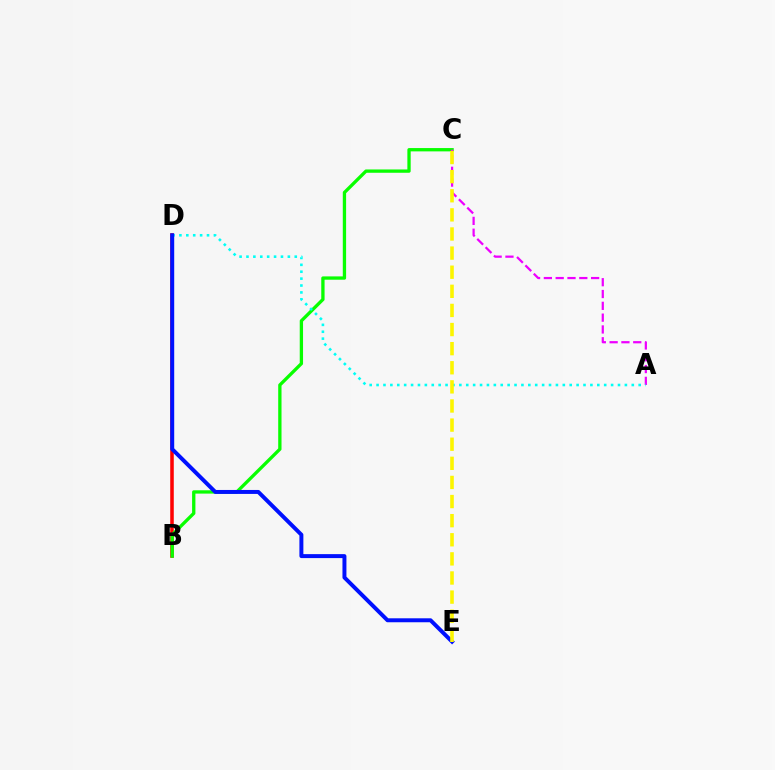{('B', 'D'): [{'color': '#ff0000', 'line_style': 'solid', 'thickness': 2.55}], ('B', 'C'): [{'color': '#08ff00', 'line_style': 'solid', 'thickness': 2.38}], ('A', 'C'): [{'color': '#ee00ff', 'line_style': 'dashed', 'thickness': 1.6}], ('A', 'D'): [{'color': '#00fff6', 'line_style': 'dotted', 'thickness': 1.87}], ('D', 'E'): [{'color': '#0010ff', 'line_style': 'solid', 'thickness': 2.85}], ('C', 'E'): [{'color': '#fcf500', 'line_style': 'dashed', 'thickness': 2.6}]}